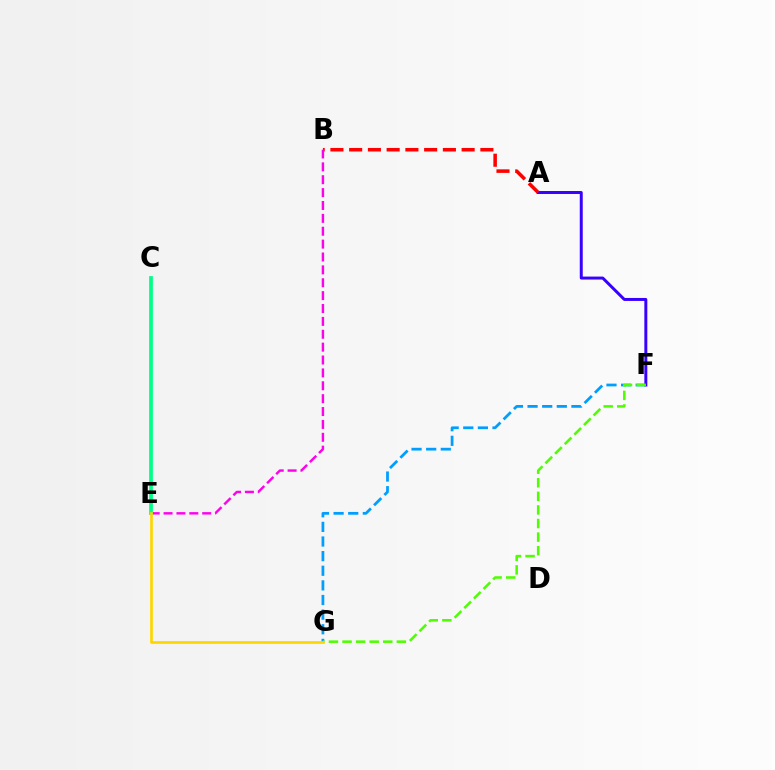{('A', 'F'): [{'color': '#3700ff', 'line_style': 'solid', 'thickness': 2.14}], ('A', 'B'): [{'color': '#ff0000', 'line_style': 'dashed', 'thickness': 2.55}], ('B', 'E'): [{'color': '#ff00ed', 'line_style': 'dashed', 'thickness': 1.75}], ('C', 'E'): [{'color': '#00ff86', 'line_style': 'solid', 'thickness': 2.69}], ('F', 'G'): [{'color': '#009eff', 'line_style': 'dashed', 'thickness': 1.99}, {'color': '#4fff00', 'line_style': 'dashed', 'thickness': 1.84}], ('E', 'G'): [{'color': '#ffd500', 'line_style': 'solid', 'thickness': 1.92}]}